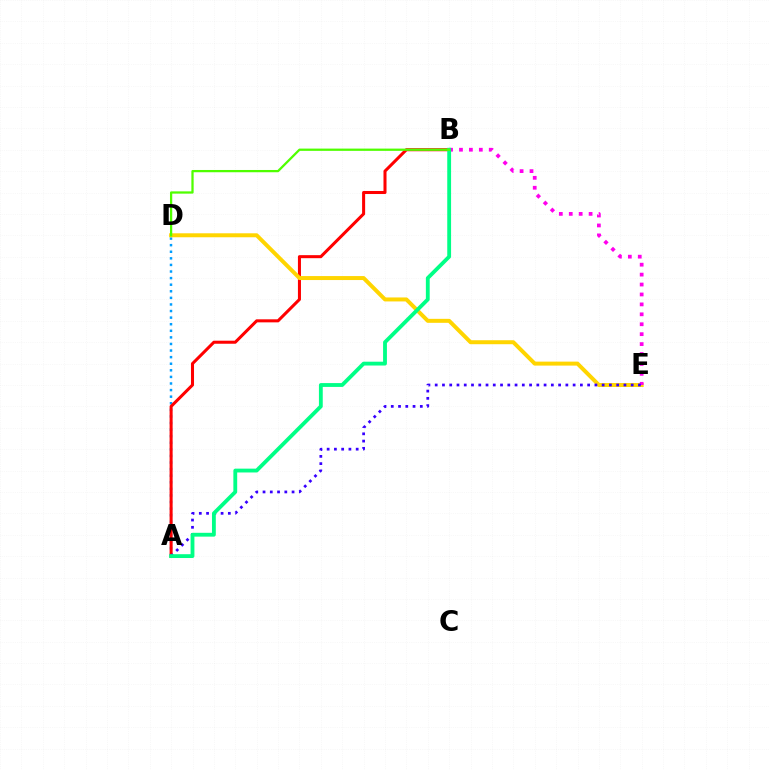{('A', 'D'): [{'color': '#009eff', 'line_style': 'dotted', 'thickness': 1.79}], ('A', 'B'): [{'color': '#ff0000', 'line_style': 'solid', 'thickness': 2.19}, {'color': '#00ff86', 'line_style': 'solid', 'thickness': 2.75}], ('D', 'E'): [{'color': '#ffd500', 'line_style': 'solid', 'thickness': 2.86}], ('B', 'E'): [{'color': '#ff00ed', 'line_style': 'dotted', 'thickness': 2.7}], ('A', 'E'): [{'color': '#3700ff', 'line_style': 'dotted', 'thickness': 1.97}], ('B', 'D'): [{'color': '#4fff00', 'line_style': 'solid', 'thickness': 1.63}]}